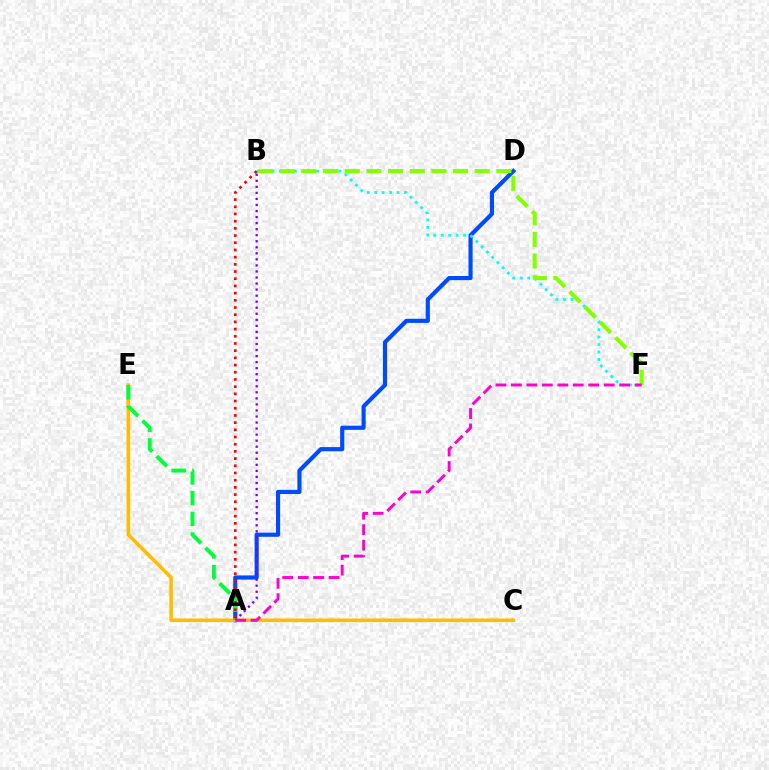{('A', 'D'): [{'color': '#004bff', 'line_style': 'solid', 'thickness': 2.99}], ('C', 'E'): [{'color': '#ffbd00', 'line_style': 'solid', 'thickness': 2.57}], ('A', 'E'): [{'color': '#00ff39', 'line_style': 'dashed', 'thickness': 2.81}], ('A', 'B'): [{'color': '#7200ff', 'line_style': 'dotted', 'thickness': 1.64}, {'color': '#ff0000', 'line_style': 'dotted', 'thickness': 1.95}], ('B', 'F'): [{'color': '#00fff6', 'line_style': 'dotted', 'thickness': 2.02}, {'color': '#84ff00', 'line_style': 'dashed', 'thickness': 2.94}], ('A', 'F'): [{'color': '#ff00cf', 'line_style': 'dashed', 'thickness': 2.1}]}